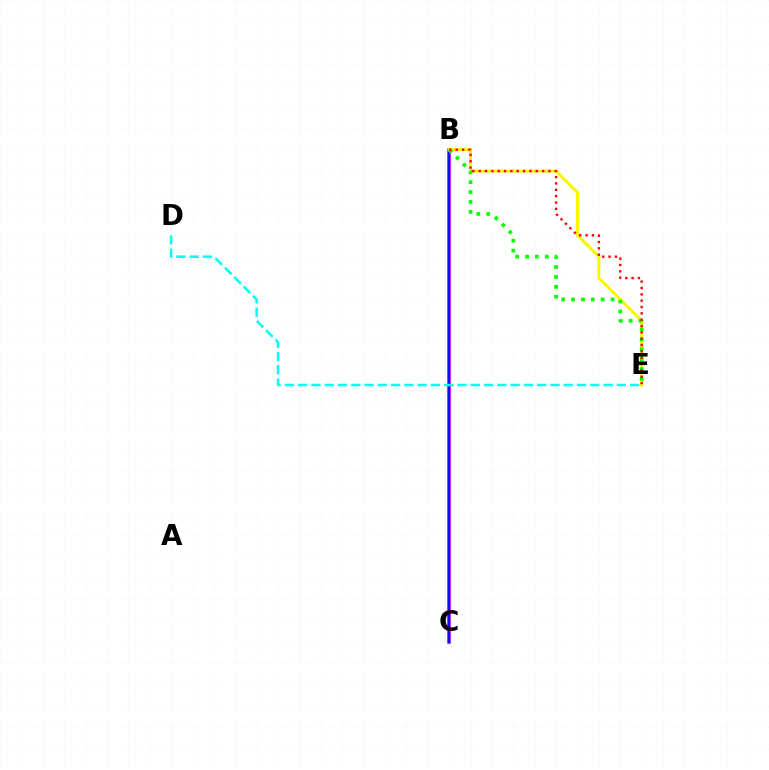{('B', 'C'): [{'color': '#ee00ff', 'line_style': 'solid', 'thickness': 2.63}, {'color': '#0010ff', 'line_style': 'solid', 'thickness': 1.69}], ('B', 'E'): [{'color': '#fcf500', 'line_style': 'solid', 'thickness': 2.14}, {'color': '#08ff00', 'line_style': 'dotted', 'thickness': 2.68}, {'color': '#ff0000', 'line_style': 'dotted', 'thickness': 1.72}], ('D', 'E'): [{'color': '#00fff6', 'line_style': 'dashed', 'thickness': 1.8}]}